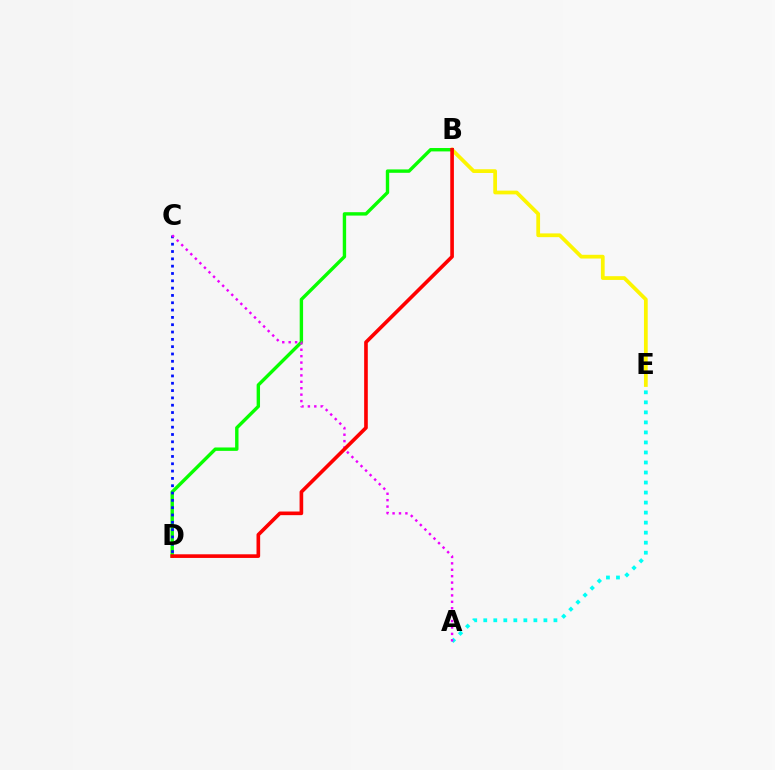{('B', 'E'): [{'color': '#fcf500', 'line_style': 'solid', 'thickness': 2.7}], ('B', 'D'): [{'color': '#08ff00', 'line_style': 'solid', 'thickness': 2.44}, {'color': '#ff0000', 'line_style': 'solid', 'thickness': 2.62}], ('A', 'E'): [{'color': '#00fff6', 'line_style': 'dotted', 'thickness': 2.72}], ('C', 'D'): [{'color': '#0010ff', 'line_style': 'dotted', 'thickness': 1.99}], ('A', 'C'): [{'color': '#ee00ff', 'line_style': 'dotted', 'thickness': 1.74}]}